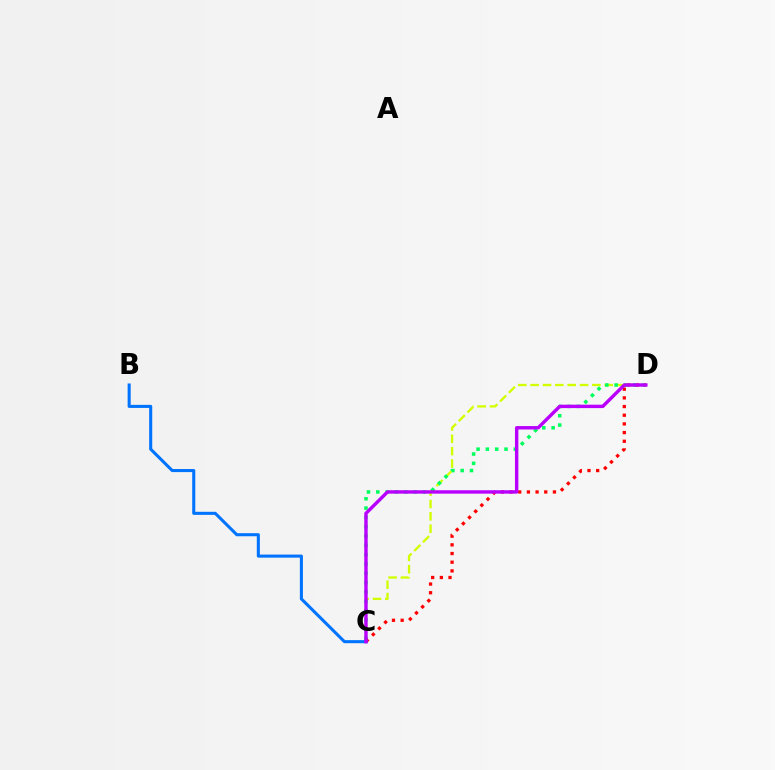{('C', 'D'): [{'color': '#d1ff00', 'line_style': 'dashed', 'thickness': 1.68}, {'color': '#00ff5c', 'line_style': 'dotted', 'thickness': 2.53}, {'color': '#ff0000', 'line_style': 'dotted', 'thickness': 2.36}, {'color': '#b900ff', 'line_style': 'solid', 'thickness': 2.46}], ('B', 'C'): [{'color': '#0074ff', 'line_style': 'solid', 'thickness': 2.21}]}